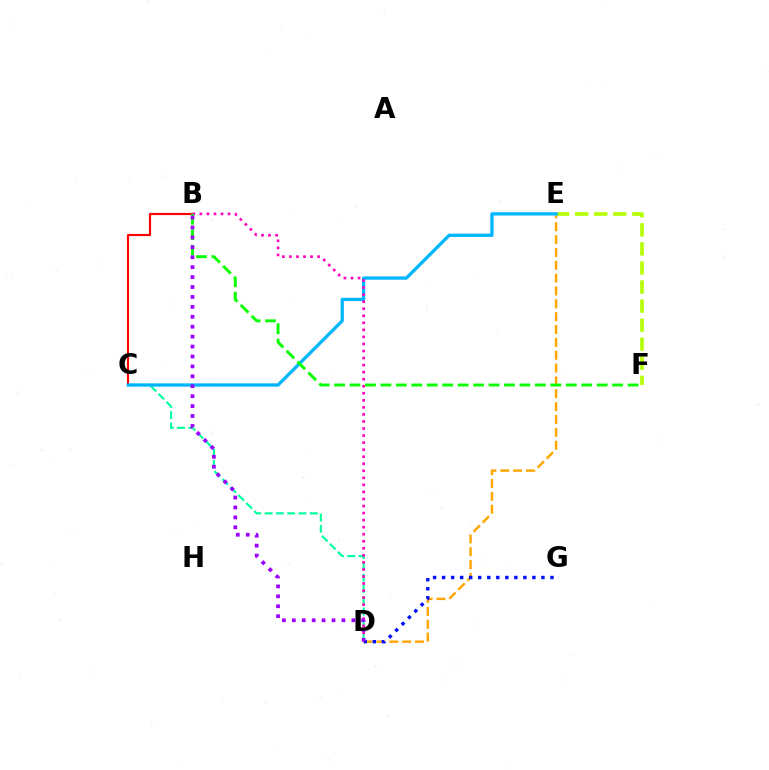{('D', 'E'): [{'color': '#ffa500', 'line_style': 'dashed', 'thickness': 1.75}], ('C', 'D'): [{'color': '#00ff9d', 'line_style': 'dashed', 'thickness': 1.53}], ('D', 'G'): [{'color': '#0010ff', 'line_style': 'dotted', 'thickness': 2.45}], ('B', 'C'): [{'color': '#ff0000', 'line_style': 'solid', 'thickness': 1.55}], ('E', 'F'): [{'color': '#b3ff00', 'line_style': 'dashed', 'thickness': 2.59}], ('C', 'E'): [{'color': '#00b5ff', 'line_style': 'solid', 'thickness': 2.37}], ('B', 'D'): [{'color': '#ff00bd', 'line_style': 'dotted', 'thickness': 1.91}, {'color': '#9b00ff', 'line_style': 'dotted', 'thickness': 2.7}], ('B', 'F'): [{'color': '#08ff00', 'line_style': 'dashed', 'thickness': 2.1}]}